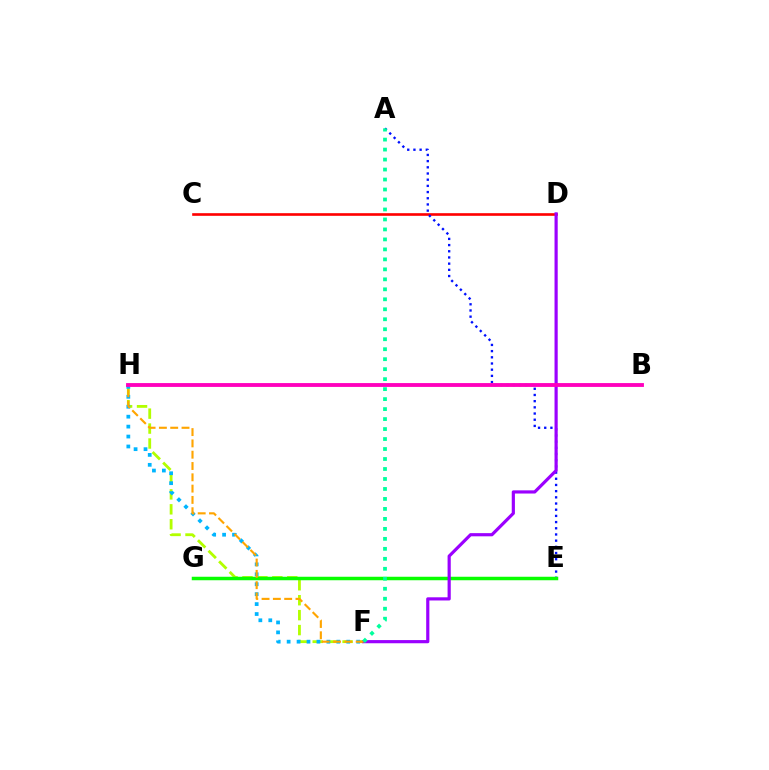{('F', 'H'): [{'color': '#b3ff00', 'line_style': 'dashed', 'thickness': 2.03}, {'color': '#00b5ff', 'line_style': 'dotted', 'thickness': 2.7}, {'color': '#ffa500', 'line_style': 'dashed', 'thickness': 1.54}], ('C', 'D'): [{'color': '#ff0000', 'line_style': 'solid', 'thickness': 1.9}], ('A', 'E'): [{'color': '#0010ff', 'line_style': 'dotted', 'thickness': 1.68}], ('E', 'G'): [{'color': '#08ff00', 'line_style': 'solid', 'thickness': 2.51}], ('D', 'F'): [{'color': '#9b00ff', 'line_style': 'solid', 'thickness': 2.29}], ('B', 'H'): [{'color': '#ff00bd', 'line_style': 'solid', 'thickness': 2.77}], ('A', 'F'): [{'color': '#00ff9d', 'line_style': 'dotted', 'thickness': 2.71}]}